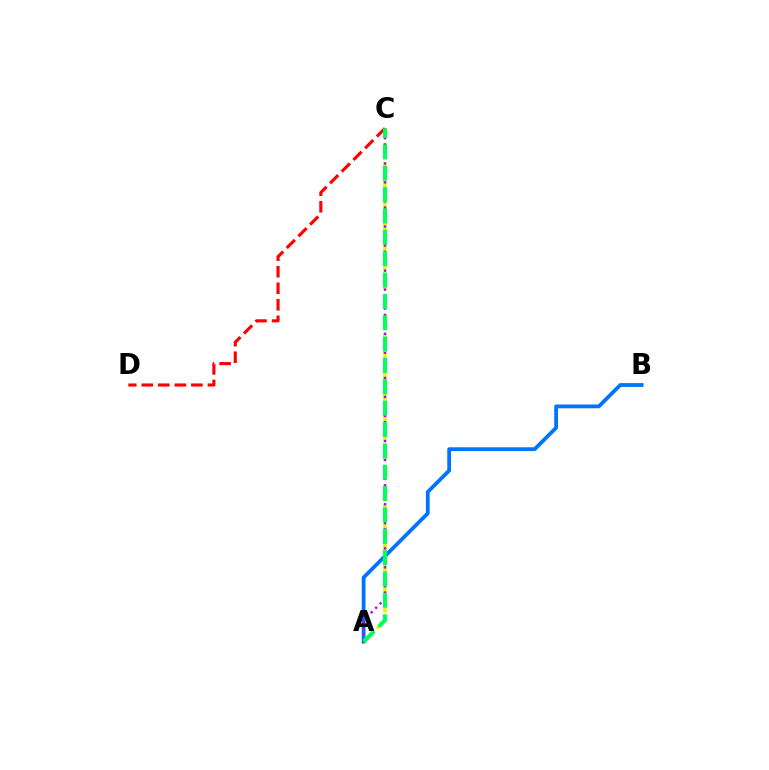{('A', 'C'): [{'color': '#d1ff00', 'line_style': 'dashed', 'thickness': 2.58}, {'color': '#b900ff', 'line_style': 'dotted', 'thickness': 1.71}, {'color': '#00ff5c', 'line_style': 'dashed', 'thickness': 2.9}], ('A', 'B'): [{'color': '#0074ff', 'line_style': 'solid', 'thickness': 2.73}], ('C', 'D'): [{'color': '#ff0000', 'line_style': 'dashed', 'thickness': 2.25}]}